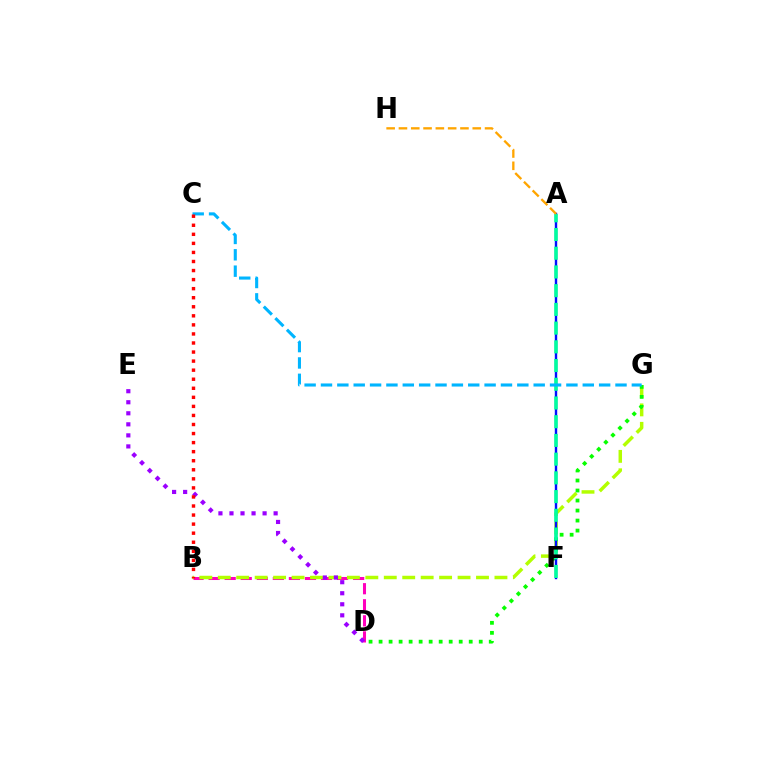{('B', 'D'): [{'color': '#ff00bd', 'line_style': 'dashed', 'thickness': 2.18}], ('B', 'G'): [{'color': '#b3ff00', 'line_style': 'dashed', 'thickness': 2.51}], ('D', 'G'): [{'color': '#08ff00', 'line_style': 'dotted', 'thickness': 2.72}], ('A', 'F'): [{'color': '#0010ff', 'line_style': 'solid', 'thickness': 1.74}, {'color': '#00ff9d', 'line_style': 'dashed', 'thickness': 2.54}], ('C', 'G'): [{'color': '#00b5ff', 'line_style': 'dashed', 'thickness': 2.22}], ('D', 'E'): [{'color': '#9b00ff', 'line_style': 'dotted', 'thickness': 3.0}], ('B', 'C'): [{'color': '#ff0000', 'line_style': 'dotted', 'thickness': 2.46}], ('A', 'H'): [{'color': '#ffa500', 'line_style': 'dashed', 'thickness': 1.67}]}